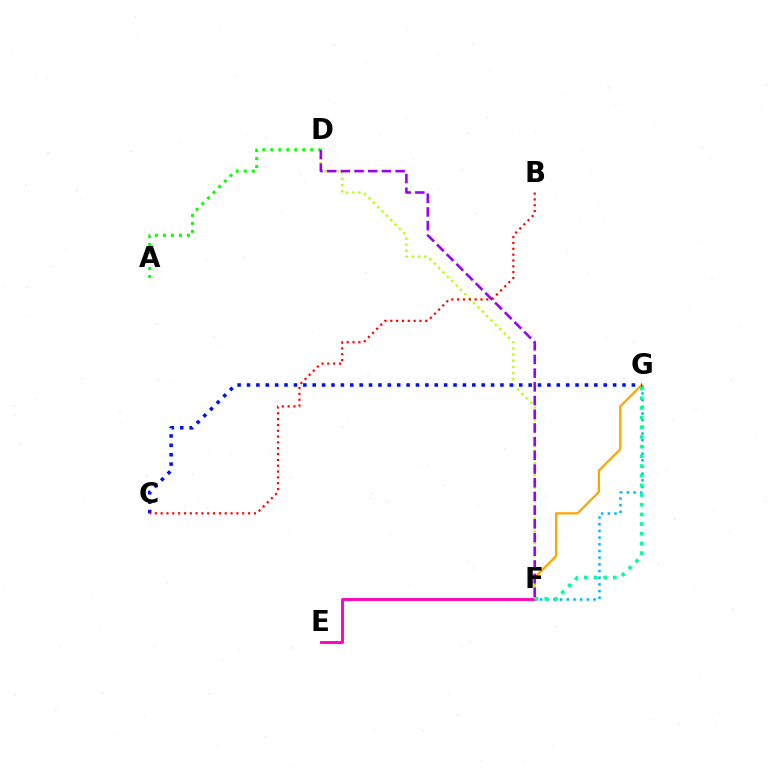{('F', 'G'): [{'color': '#ffa500', 'line_style': 'solid', 'thickness': 1.65}, {'color': '#00b5ff', 'line_style': 'dotted', 'thickness': 1.82}, {'color': '#00ff9d', 'line_style': 'dotted', 'thickness': 2.63}], ('E', 'F'): [{'color': '#ff00bd', 'line_style': 'solid', 'thickness': 2.07}], ('A', 'D'): [{'color': '#08ff00', 'line_style': 'dotted', 'thickness': 2.17}], ('D', 'F'): [{'color': '#b3ff00', 'line_style': 'dotted', 'thickness': 1.68}, {'color': '#9b00ff', 'line_style': 'dashed', 'thickness': 1.86}], ('C', 'G'): [{'color': '#0010ff', 'line_style': 'dotted', 'thickness': 2.55}], ('B', 'C'): [{'color': '#ff0000', 'line_style': 'dotted', 'thickness': 1.58}]}